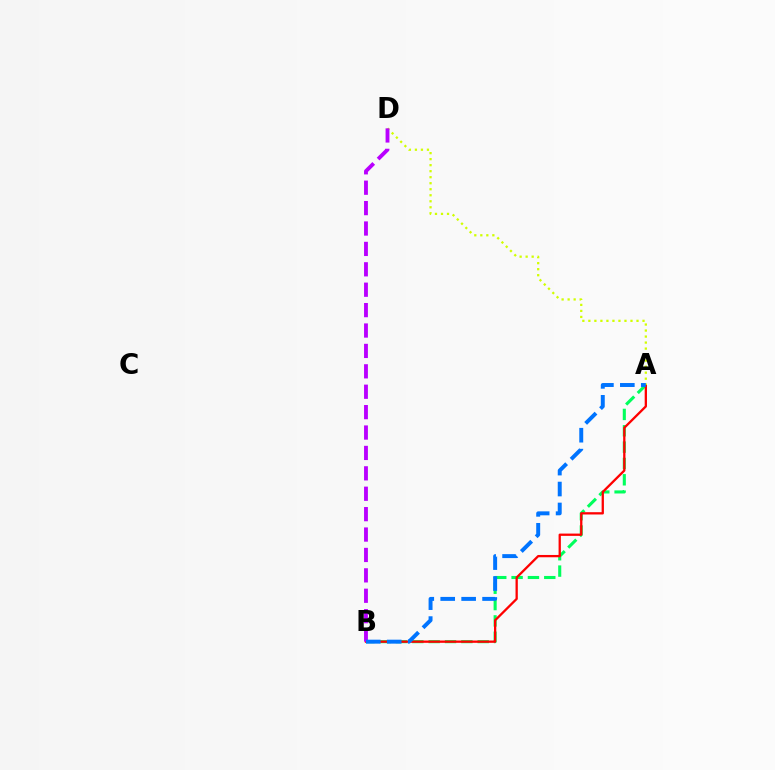{('A', 'B'): [{'color': '#00ff5c', 'line_style': 'dashed', 'thickness': 2.22}, {'color': '#ff0000', 'line_style': 'solid', 'thickness': 1.65}, {'color': '#0074ff', 'line_style': 'dashed', 'thickness': 2.84}], ('A', 'D'): [{'color': '#d1ff00', 'line_style': 'dotted', 'thickness': 1.63}], ('B', 'D'): [{'color': '#b900ff', 'line_style': 'dashed', 'thickness': 2.77}]}